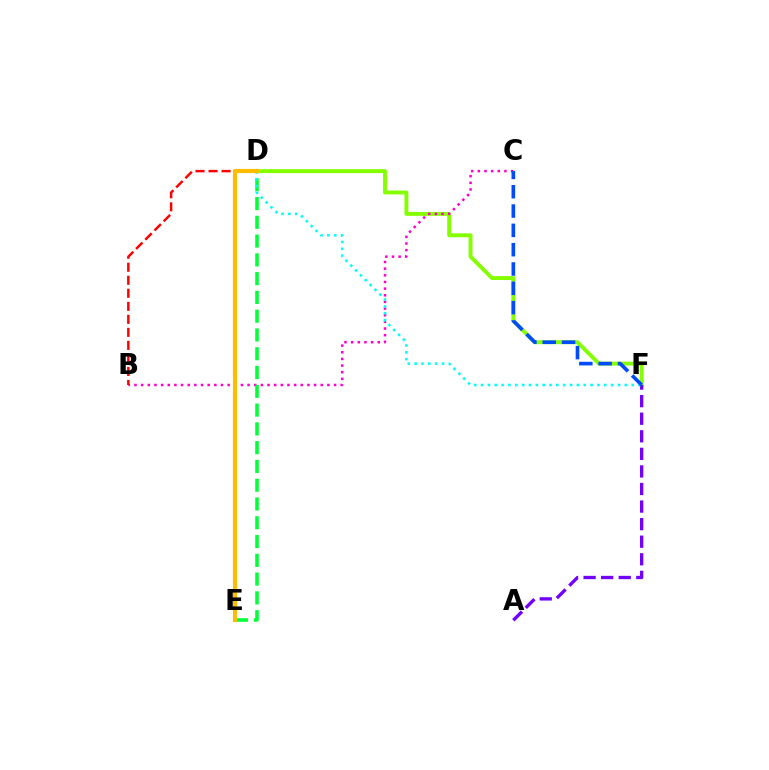{('D', 'F'): [{'color': '#84ff00', 'line_style': 'solid', 'thickness': 2.81}, {'color': '#00fff6', 'line_style': 'dotted', 'thickness': 1.86}], ('B', 'C'): [{'color': '#ff00cf', 'line_style': 'dotted', 'thickness': 1.81}], ('B', 'D'): [{'color': '#ff0000', 'line_style': 'dashed', 'thickness': 1.77}], ('A', 'F'): [{'color': '#7200ff', 'line_style': 'dashed', 'thickness': 2.39}], ('D', 'E'): [{'color': '#00ff39', 'line_style': 'dashed', 'thickness': 2.55}, {'color': '#ffbd00', 'line_style': 'solid', 'thickness': 2.98}], ('C', 'F'): [{'color': '#004bff', 'line_style': 'dashed', 'thickness': 2.62}]}